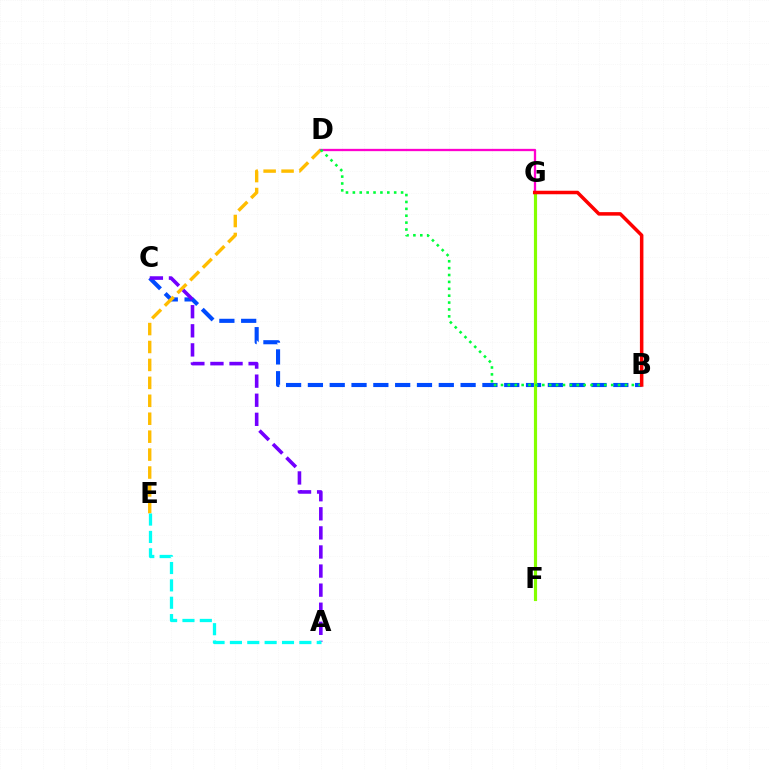{('B', 'C'): [{'color': '#004bff', 'line_style': 'dashed', 'thickness': 2.96}], ('D', 'E'): [{'color': '#ffbd00', 'line_style': 'dashed', 'thickness': 2.44}], ('D', 'G'): [{'color': '#ff00cf', 'line_style': 'solid', 'thickness': 1.66}], ('A', 'C'): [{'color': '#7200ff', 'line_style': 'dashed', 'thickness': 2.59}], ('F', 'G'): [{'color': '#84ff00', 'line_style': 'solid', 'thickness': 2.27}], ('B', 'D'): [{'color': '#00ff39', 'line_style': 'dotted', 'thickness': 1.87}], ('A', 'E'): [{'color': '#00fff6', 'line_style': 'dashed', 'thickness': 2.36}], ('B', 'G'): [{'color': '#ff0000', 'line_style': 'solid', 'thickness': 2.53}]}